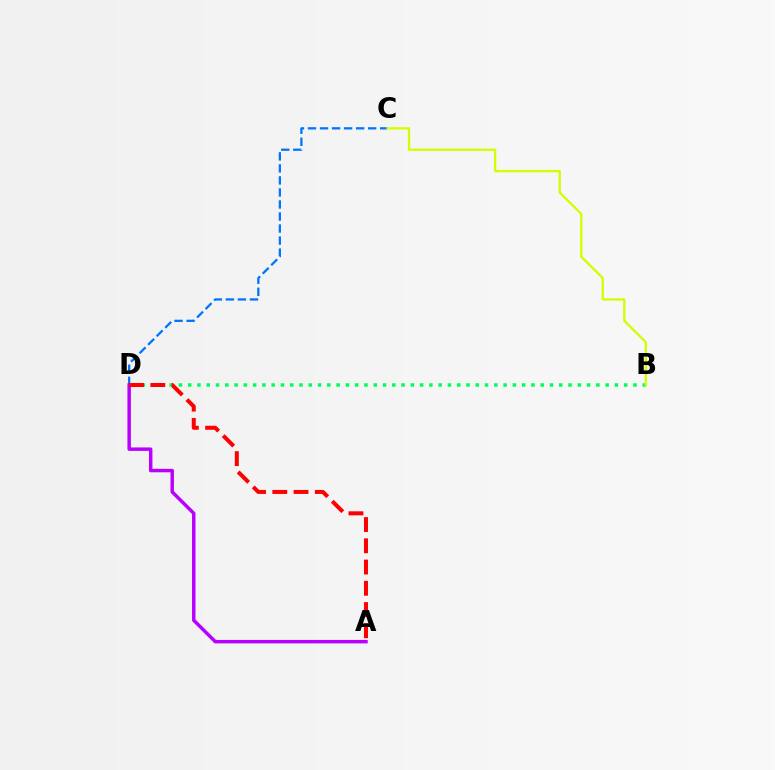{('B', 'D'): [{'color': '#00ff5c', 'line_style': 'dotted', 'thickness': 2.52}], ('C', 'D'): [{'color': '#0074ff', 'line_style': 'dashed', 'thickness': 1.63}], ('B', 'C'): [{'color': '#d1ff00', 'line_style': 'solid', 'thickness': 1.67}], ('A', 'D'): [{'color': '#b900ff', 'line_style': 'solid', 'thickness': 2.49}, {'color': '#ff0000', 'line_style': 'dashed', 'thickness': 2.89}]}